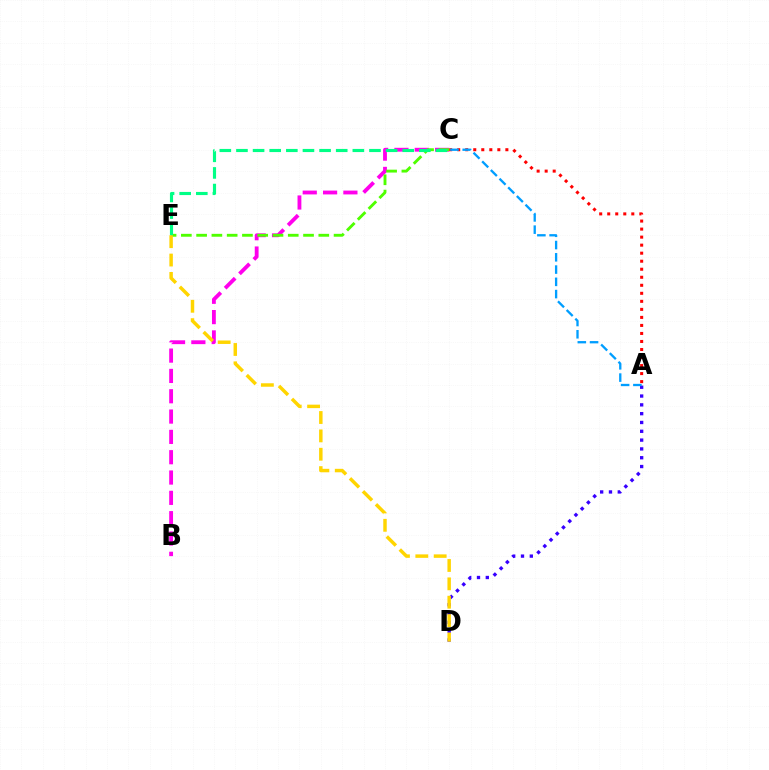{('B', 'C'): [{'color': '#ff00ed', 'line_style': 'dashed', 'thickness': 2.76}], ('A', 'C'): [{'color': '#ff0000', 'line_style': 'dotted', 'thickness': 2.18}, {'color': '#009eff', 'line_style': 'dashed', 'thickness': 1.67}], ('C', 'E'): [{'color': '#4fff00', 'line_style': 'dashed', 'thickness': 2.07}, {'color': '#00ff86', 'line_style': 'dashed', 'thickness': 2.26}], ('A', 'D'): [{'color': '#3700ff', 'line_style': 'dotted', 'thickness': 2.39}], ('D', 'E'): [{'color': '#ffd500', 'line_style': 'dashed', 'thickness': 2.49}]}